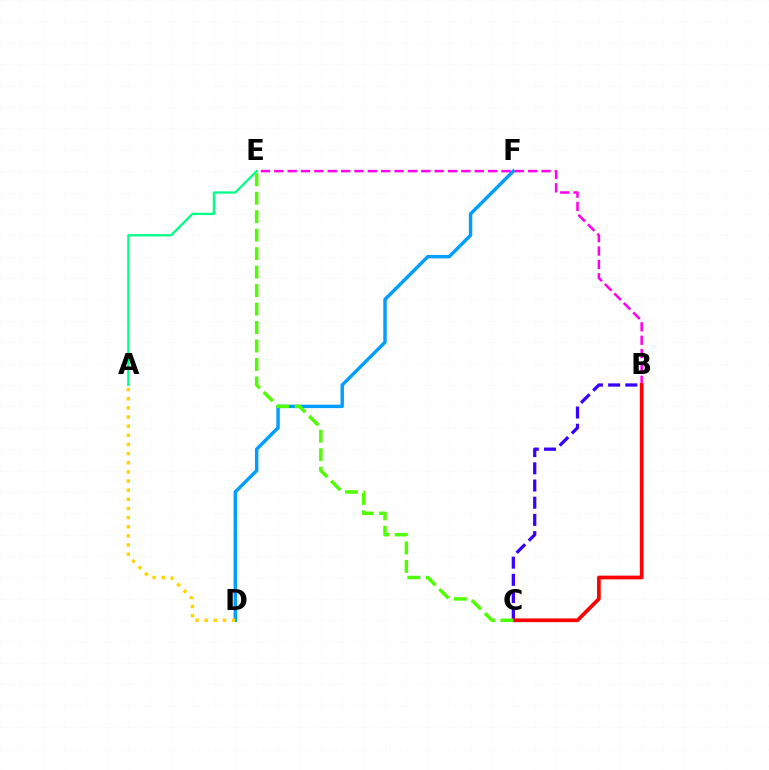{('D', 'F'): [{'color': '#009eff', 'line_style': 'solid', 'thickness': 2.47}], ('A', 'E'): [{'color': '#00ff86', 'line_style': 'solid', 'thickness': 1.65}], ('B', 'C'): [{'color': '#3700ff', 'line_style': 'dashed', 'thickness': 2.34}, {'color': '#ff0000', 'line_style': 'solid', 'thickness': 2.66}], ('A', 'D'): [{'color': '#ffd500', 'line_style': 'dotted', 'thickness': 2.48}], ('B', 'E'): [{'color': '#ff00ed', 'line_style': 'dashed', 'thickness': 1.82}], ('C', 'E'): [{'color': '#4fff00', 'line_style': 'dashed', 'thickness': 2.51}]}